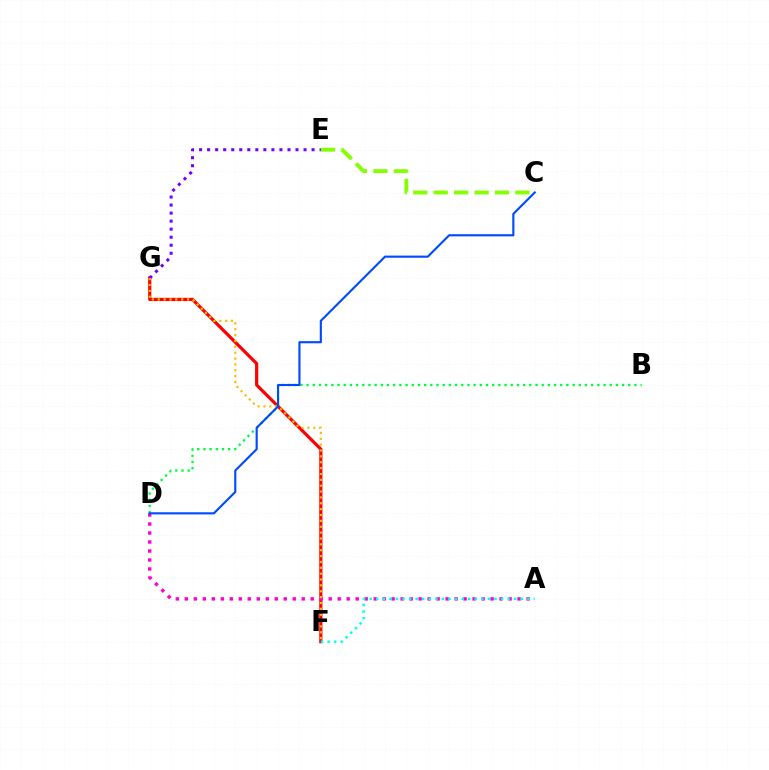{('C', 'E'): [{'color': '#84ff00', 'line_style': 'dashed', 'thickness': 2.78}], ('F', 'G'): [{'color': '#ff0000', 'line_style': 'solid', 'thickness': 2.31}, {'color': '#ffbd00', 'line_style': 'dotted', 'thickness': 1.59}], ('E', 'G'): [{'color': '#7200ff', 'line_style': 'dotted', 'thickness': 2.18}], ('A', 'D'): [{'color': '#ff00cf', 'line_style': 'dotted', 'thickness': 2.44}], ('B', 'D'): [{'color': '#00ff39', 'line_style': 'dotted', 'thickness': 1.68}], ('A', 'F'): [{'color': '#00fff6', 'line_style': 'dotted', 'thickness': 1.78}], ('C', 'D'): [{'color': '#004bff', 'line_style': 'solid', 'thickness': 1.54}]}